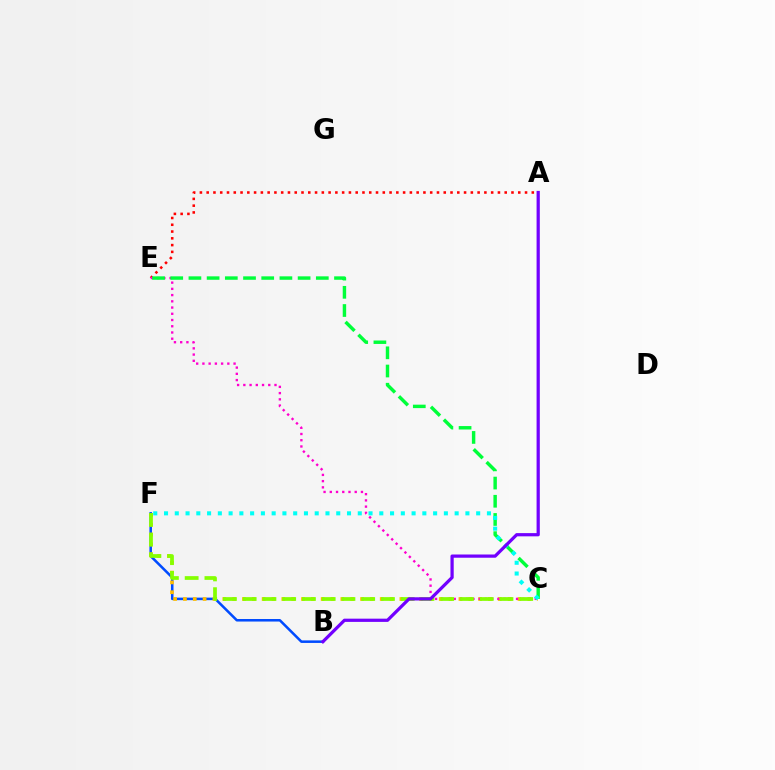{('B', 'F'): [{'color': '#004bff', 'line_style': 'solid', 'thickness': 1.83}], ('A', 'E'): [{'color': '#ff0000', 'line_style': 'dotted', 'thickness': 1.84}], ('C', 'F'): [{'color': '#ffbd00', 'line_style': 'dotted', 'thickness': 2.67}, {'color': '#00fff6', 'line_style': 'dotted', 'thickness': 2.92}, {'color': '#84ff00', 'line_style': 'dashed', 'thickness': 2.68}], ('C', 'E'): [{'color': '#ff00cf', 'line_style': 'dotted', 'thickness': 1.69}, {'color': '#00ff39', 'line_style': 'dashed', 'thickness': 2.47}], ('A', 'B'): [{'color': '#7200ff', 'line_style': 'solid', 'thickness': 2.32}]}